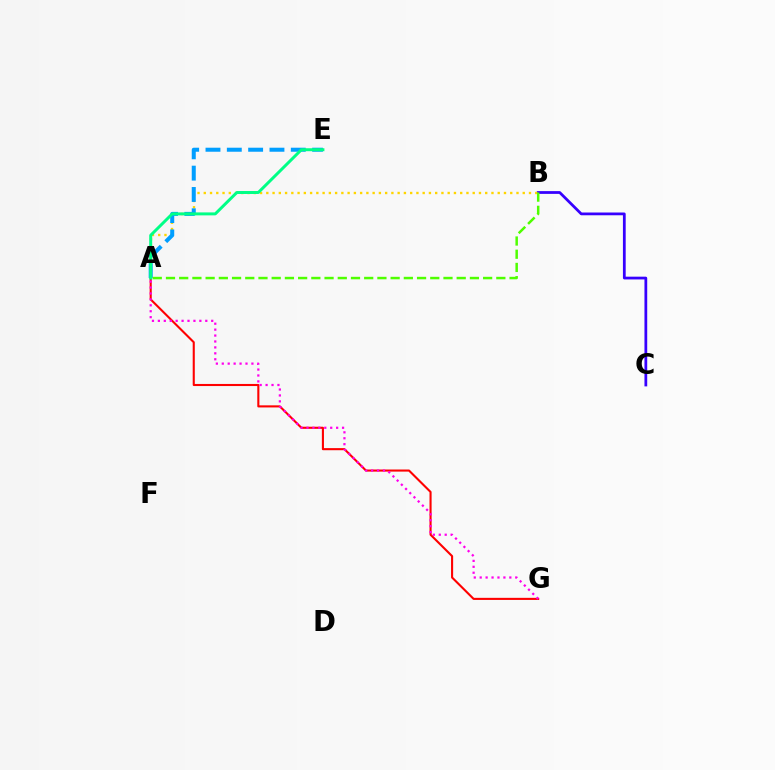{('B', 'C'): [{'color': '#3700ff', 'line_style': 'solid', 'thickness': 1.99}], ('A', 'B'): [{'color': '#ffd500', 'line_style': 'dotted', 'thickness': 1.7}, {'color': '#4fff00', 'line_style': 'dashed', 'thickness': 1.8}], ('A', 'G'): [{'color': '#ff0000', 'line_style': 'solid', 'thickness': 1.51}, {'color': '#ff00ed', 'line_style': 'dotted', 'thickness': 1.61}], ('A', 'E'): [{'color': '#009eff', 'line_style': 'dashed', 'thickness': 2.9}, {'color': '#00ff86', 'line_style': 'solid', 'thickness': 2.14}]}